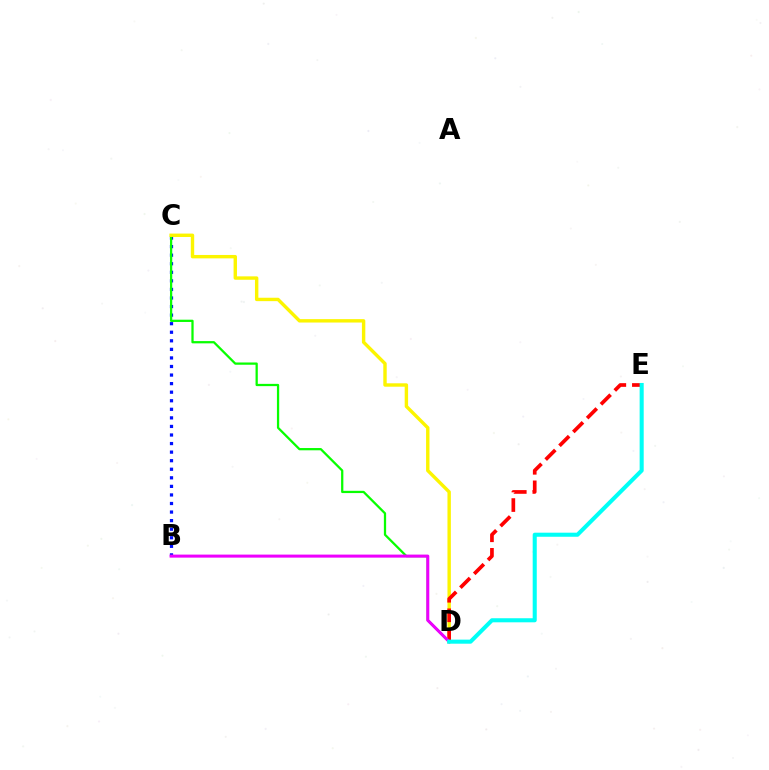{('B', 'C'): [{'color': '#0010ff', 'line_style': 'dotted', 'thickness': 2.33}], ('C', 'D'): [{'color': '#08ff00', 'line_style': 'solid', 'thickness': 1.63}, {'color': '#fcf500', 'line_style': 'solid', 'thickness': 2.45}], ('D', 'E'): [{'color': '#ff0000', 'line_style': 'dashed', 'thickness': 2.66}, {'color': '#00fff6', 'line_style': 'solid', 'thickness': 2.93}], ('B', 'D'): [{'color': '#ee00ff', 'line_style': 'solid', 'thickness': 2.19}]}